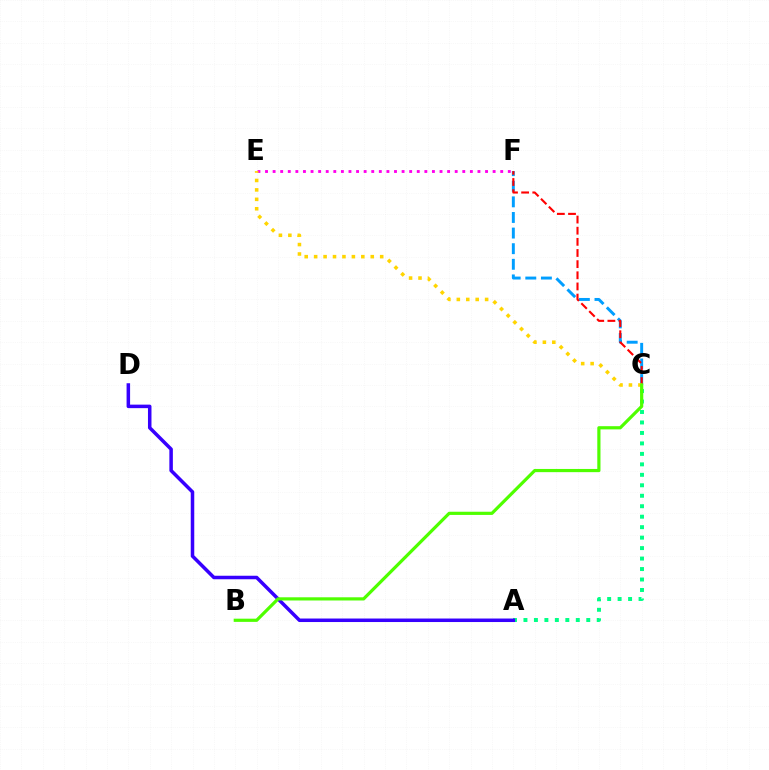{('C', 'F'): [{'color': '#009eff', 'line_style': 'dashed', 'thickness': 2.12}, {'color': '#ff0000', 'line_style': 'dashed', 'thickness': 1.51}], ('A', 'C'): [{'color': '#00ff86', 'line_style': 'dotted', 'thickness': 2.84}], ('E', 'F'): [{'color': '#ff00ed', 'line_style': 'dotted', 'thickness': 2.06}], ('A', 'D'): [{'color': '#3700ff', 'line_style': 'solid', 'thickness': 2.53}], ('C', 'E'): [{'color': '#ffd500', 'line_style': 'dotted', 'thickness': 2.56}], ('B', 'C'): [{'color': '#4fff00', 'line_style': 'solid', 'thickness': 2.3}]}